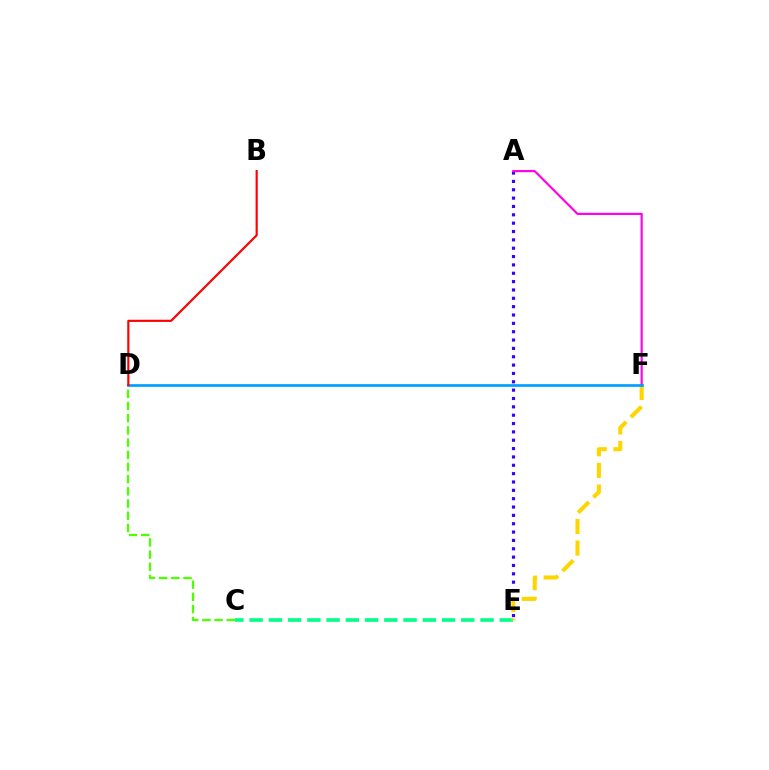{('C', 'E'): [{'color': '#00ff86', 'line_style': 'dashed', 'thickness': 2.61}], ('C', 'D'): [{'color': '#4fff00', 'line_style': 'dashed', 'thickness': 1.65}], ('A', 'E'): [{'color': '#3700ff', 'line_style': 'dotted', 'thickness': 2.27}], ('A', 'F'): [{'color': '#ff00ed', 'line_style': 'solid', 'thickness': 1.57}], ('E', 'F'): [{'color': '#ffd500', 'line_style': 'dashed', 'thickness': 2.94}], ('D', 'F'): [{'color': '#009eff', 'line_style': 'solid', 'thickness': 1.93}], ('B', 'D'): [{'color': '#ff0000', 'line_style': 'solid', 'thickness': 1.56}]}